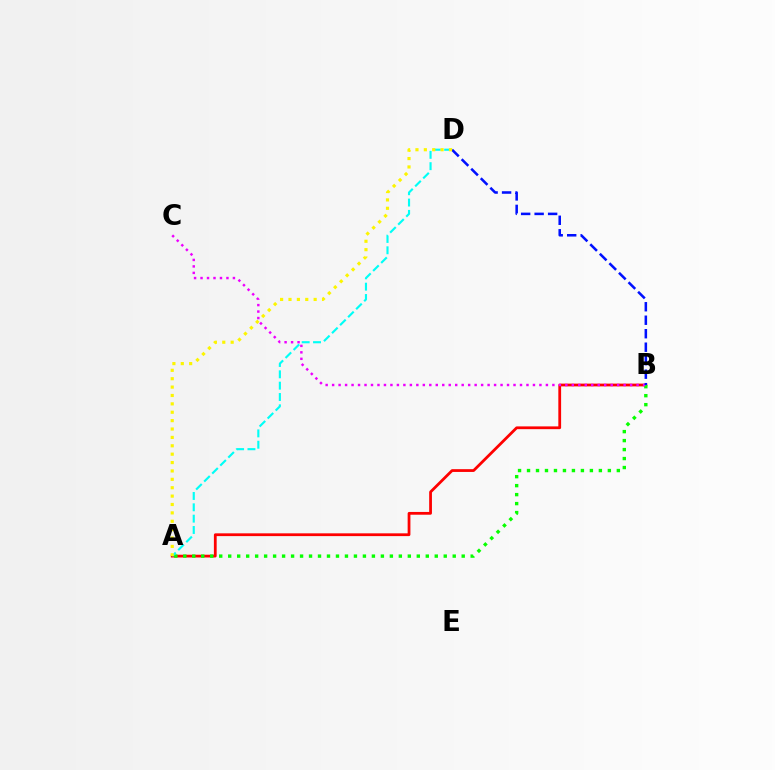{('A', 'B'): [{'color': '#ff0000', 'line_style': 'solid', 'thickness': 2.0}, {'color': '#08ff00', 'line_style': 'dotted', 'thickness': 2.44}], ('B', 'C'): [{'color': '#ee00ff', 'line_style': 'dotted', 'thickness': 1.76}], ('A', 'D'): [{'color': '#00fff6', 'line_style': 'dashed', 'thickness': 1.54}, {'color': '#fcf500', 'line_style': 'dotted', 'thickness': 2.28}], ('B', 'D'): [{'color': '#0010ff', 'line_style': 'dashed', 'thickness': 1.83}]}